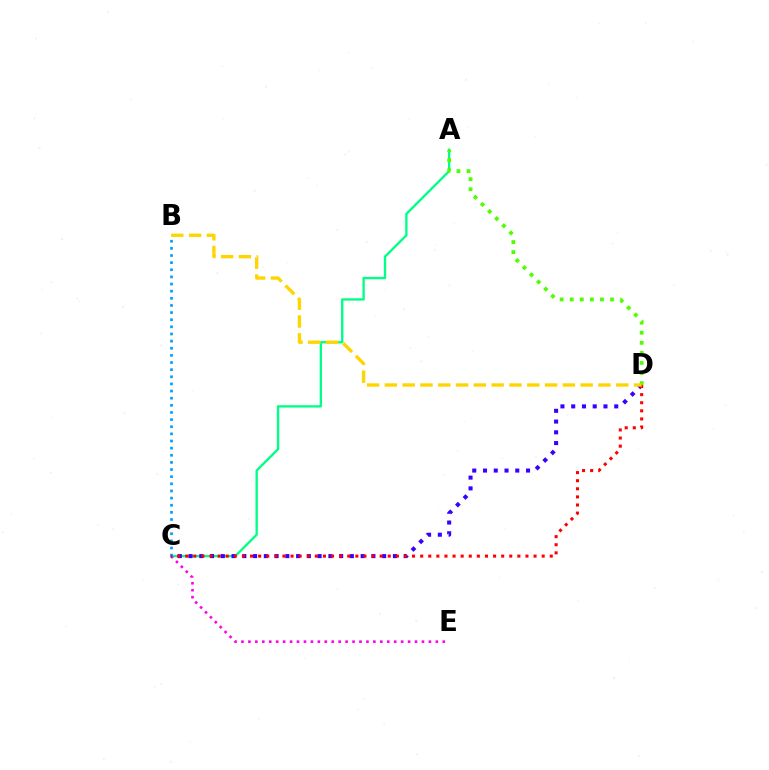{('A', 'C'): [{'color': '#00ff86', 'line_style': 'solid', 'thickness': 1.68}], ('A', 'D'): [{'color': '#4fff00', 'line_style': 'dotted', 'thickness': 2.74}], ('C', 'E'): [{'color': '#ff00ed', 'line_style': 'dotted', 'thickness': 1.89}], ('C', 'D'): [{'color': '#3700ff', 'line_style': 'dotted', 'thickness': 2.92}, {'color': '#ff0000', 'line_style': 'dotted', 'thickness': 2.2}], ('B', 'C'): [{'color': '#009eff', 'line_style': 'dotted', 'thickness': 1.94}], ('B', 'D'): [{'color': '#ffd500', 'line_style': 'dashed', 'thickness': 2.42}]}